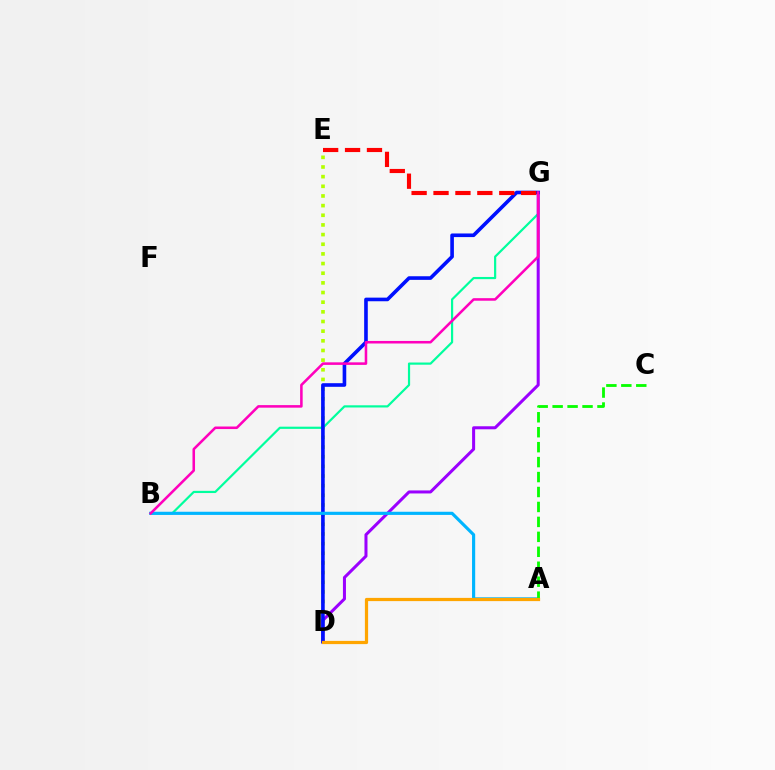{('D', 'E'): [{'color': '#b3ff00', 'line_style': 'dotted', 'thickness': 2.62}], ('B', 'G'): [{'color': '#00ff9d', 'line_style': 'solid', 'thickness': 1.58}, {'color': '#ff00bd', 'line_style': 'solid', 'thickness': 1.84}], ('D', 'G'): [{'color': '#9b00ff', 'line_style': 'solid', 'thickness': 2.18}, {'color': '#0010ff', 'line_style': 'solid', 'thickness': 2.61}], ('A', 'B'): [{'color': '#00b5ff', 'line_style': 'solid', 'thickness': 2.27}], ('A', 'C'): [{'color': '#08ff00', 'line_style': 'dashed', 'thickness': 2.03}], ('E', 'G'): [{'color': '#ff0000', 'line_style': 'dashed', 'thickness': 2.98}], ('A', 'D'): [{'color': '#ffa500', 'line_style': 'solid', 'thickness': 2.32}]}